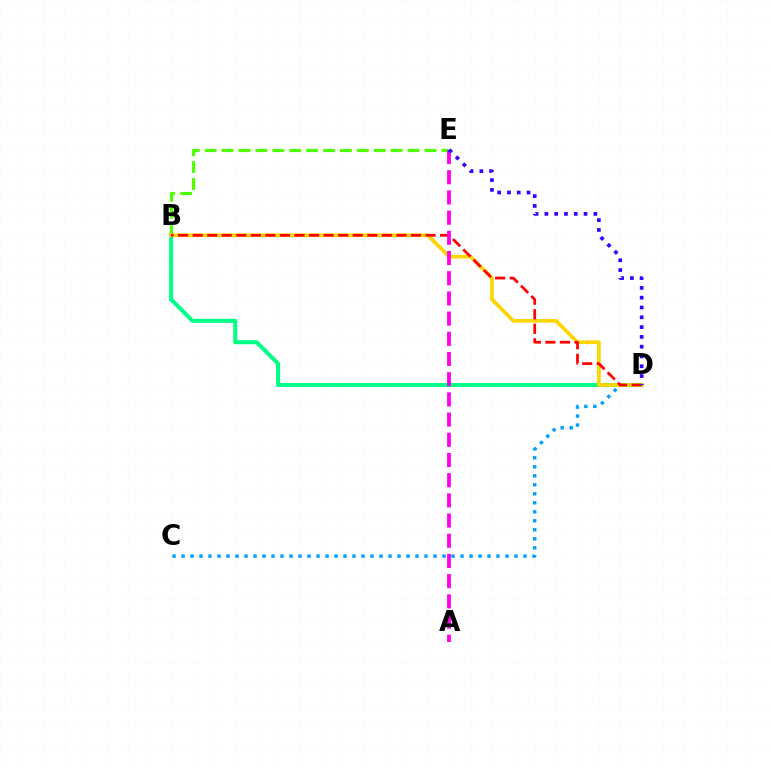{('B', 'D'): [{'color': '#00ff86', 'line_style': 'solid', 'thickness': 2.89}, {'color': '#ffd500', 'line_style': 'solid', 'thickness': 2.63}, {'color': '#ff0000', 'line_style': 'dashed', 'thickness': 1.98}], ('C', 'D'): [{'color': '#009eff', 'line_style': 'dotted', 'thickness': 2.45}], ('B', 'E'): [{'color': '#4fff00', 'line_style': 'dashed', 'thickness': 2.3}], ('A', 'E'): [{'color': '#ff00ed', 'line_style': 'dashed', 'thickness': 2.74}], ('D', 'E'): [{'color': '#3700ff', 'line_style': 'dotted', 'thickness': 2.66}]}